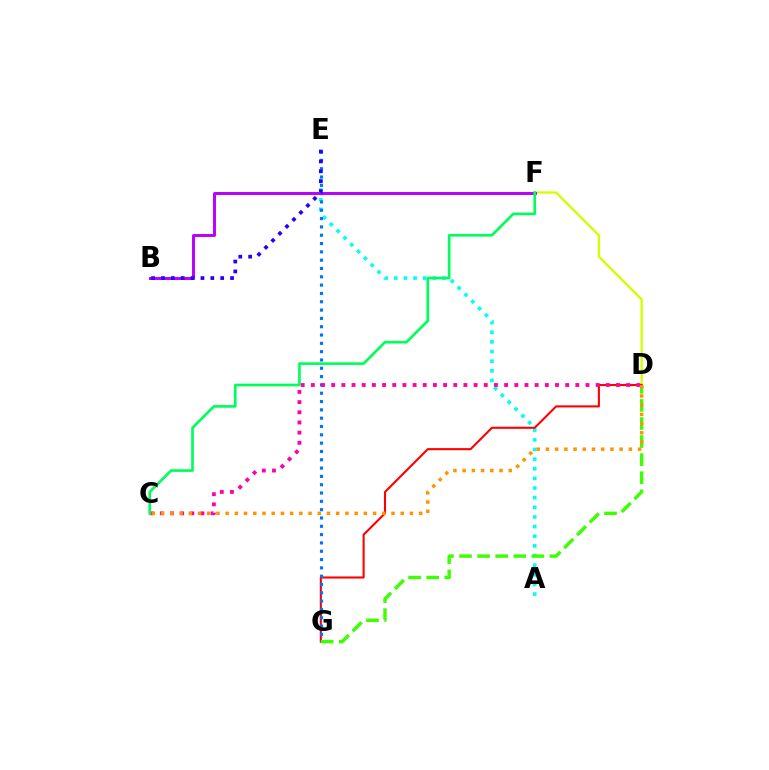{('D', 'F'): [{'color': '#d1ff00', 'line_style': 'solid', 'thickness': 1.66}], ('A', 'E'): [{'color': '#00fff6', 'line_style': 'dotted', 'thickness': 2.62}], ('D', 'G'): [{'color': '#ff0000', 'line_style': 'solid', 'thickness': 1.51}, {'color': '#3dff00', 'line_style': 'dashed', 'thickness': 2.46}], ('E', 'G'): [{'color': '#0074ff', 'line_style': 'dotted', 'thickness': 2.26}], ('C', 'D'): [{'color': '#ff00ac', 'line_style': 'dotted', 'thickness': 2.76}, {'color': '#ff9400', 'line_style': 'dotted', 'thickness': 2.5}], ('B', 'F'): [{'color': '#b900ff', 'line_style': 'solid', 'thickness': 2.12}], ('B', 'E'): [{'color': '#2500ff', 'line_style': 'dotted', 'thickness': 2.68}], ('C', 'F'): [{'color': '#00ff5c', 'line_style': 'solid', 'thickness': 1.92}]}